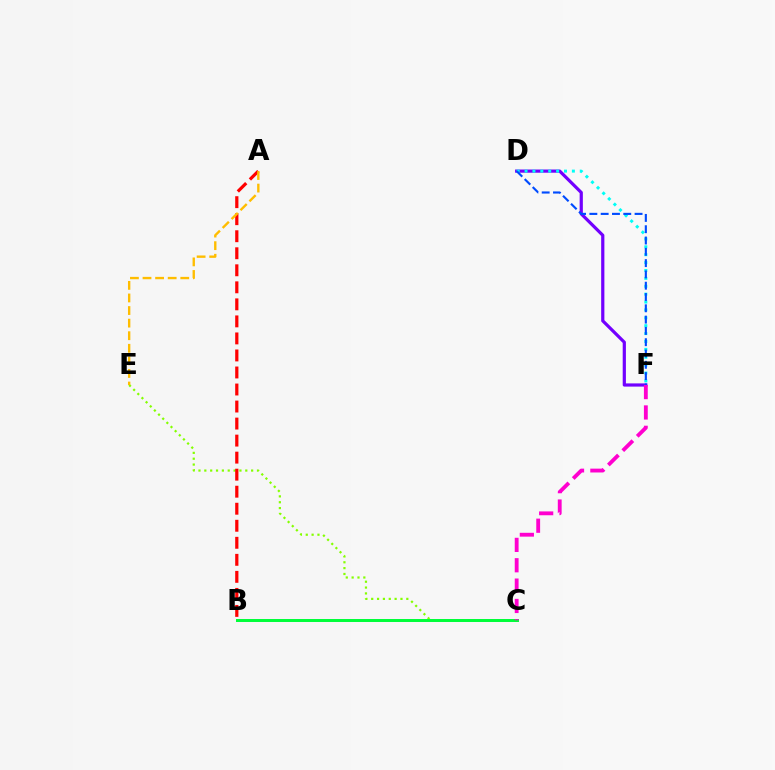{('D', 'F'): [{'color': '#7200ff', 'line_style': 'solid', 'thickness': 2.31}, {'color': '#00fff6', 'line_style': 'dotted', 'thickness': 2.14}, {'color': '#004bff', 'line_style': 'dashed', 'thickness': 1.53}], ('C', 'E'): [{'color': '#84ff00', 'line_style': 'dotted', 'thickness': 1.59}], ('A', 'B'): [{'color': '#ff0000', 'line_style': 'dashed', 'thickness': 2.31}], ('B', 'C'): [{'color': '#00ff39', 'line_style': 'solid', 'thickness': 2.14}], ('A', 'E'): [{'color': '#ffbd00', 'line_style': 'dashed', 'thickness': 1.71}], ('C', 'F'): [{'color': '#ff00cf', 'line_style': 'dashed', 'thickness': 2.77}]}